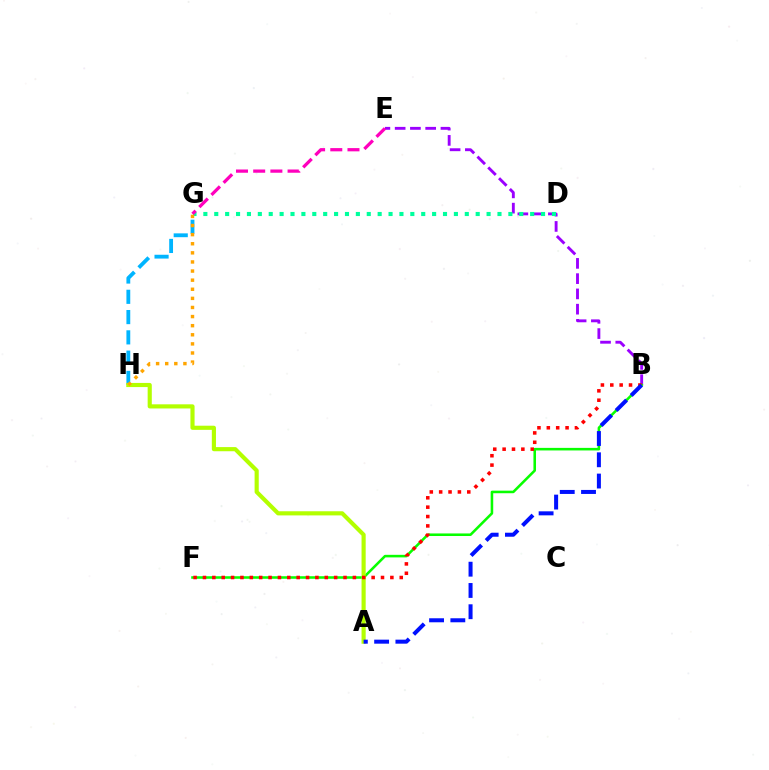{('G', 'H'): [{'color': '#00b5ff', 'line_style': 'dashed', 'thickness': 2.75}, {'color': '#ffa500', 'line_style': 'dotted', 'thickness': 2.47}], ('B', 'E'): [{'color': '#9b00ff', 'line_style': 'dashed', 'thickness': 2.07}], ('B', 'F'): [{'color': '#08ff00', 'line_style': 'solid', 'thickness': 1.85}, {'color': '#ff0000', 'line_style': 'dotted', 'thickness': 2.55}], ('D', 'G'): [{'color': '#00ff9d', 'line_style': 'dotted', 'thickness': 2.96}], ('E', 'G'): [{'color': '#ff00bd', 'line_style': 'dashed', 'thickness': 2.34}], ('A', 'H'): [{'color': '#b3ff00', 'line_style': 'solid', 'thickness': 2.98}], ('A', 'B'): [{'color': '#0010ff', 'line_style': 'dashed', 'thickness': 2.89}]}